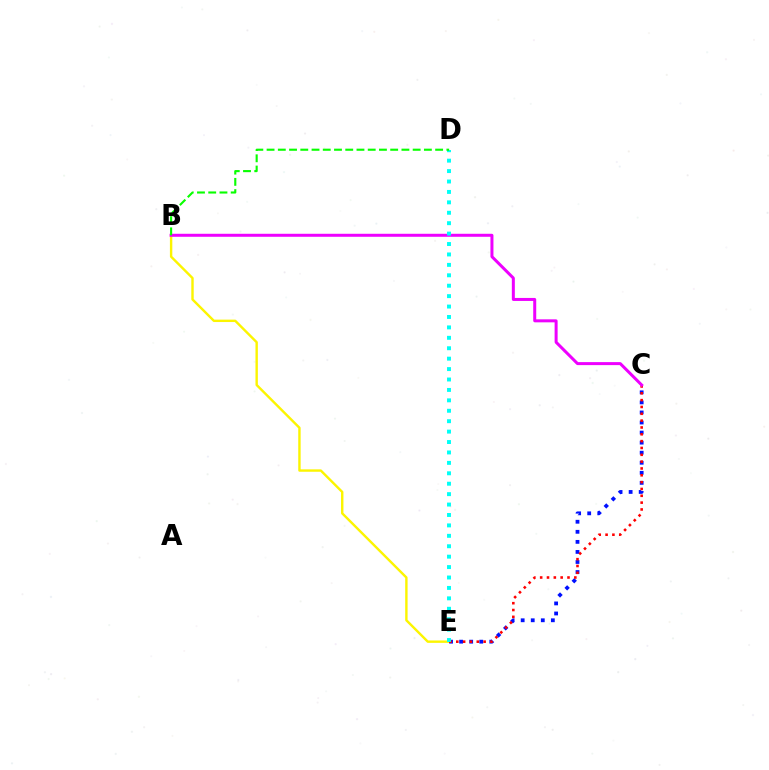{('B', 'E'): [{'color': '#fcf500', 'line_style': 'solid', 'thickness': 1.73}], ('C', 'E'): [{'color': '#0010ff', 'line_style': 'dotted', 'thickness': 2.73}, {'color': '#ff0000', 'line_style': 'dotted', 'thickness': 1.86}], ('B', 'C'): [{'color': '#ee00ff', 'line_style': 'solid', 'thickness': 2.16}], ('D', 'E'): [{'color': '#00fff6', 'line_style': 'dotted', 'thickness': 2.83}], ('B', 'D'): [{'color': '#08ff00', 'line_style': 'dashed', 'thickness': 1.53}]}